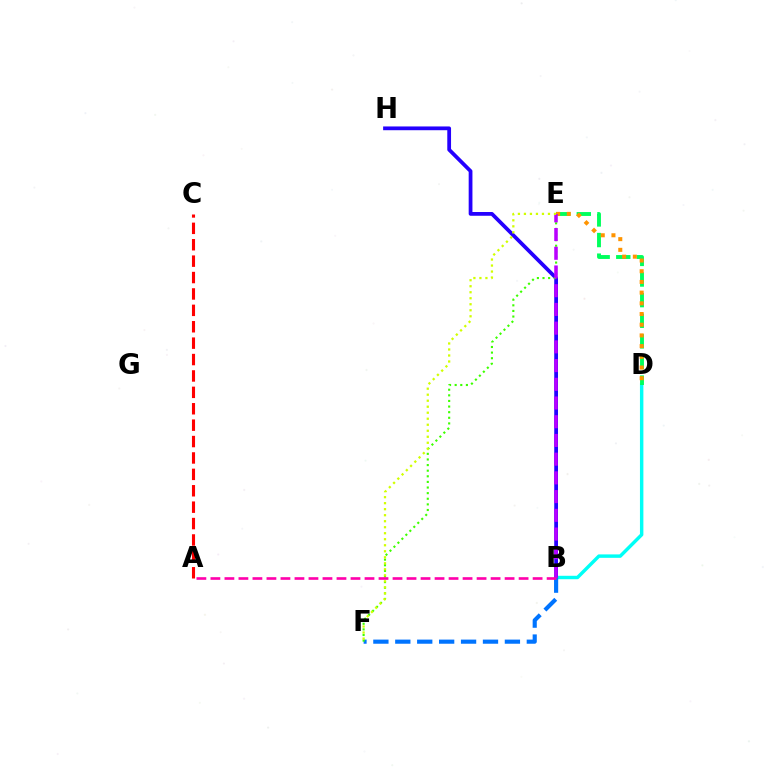{('B', 'D'): [{'color': '#00fff6', 'line_style': 'solid', 'thickness': 2.47}], ('B', 'H'): [{'color': '#2500ff', 'line_style': 'solid', 'thickness': 2.71}], ('D', 'E'): [{'color': '#00ff5c', 'line_style': 'dashed', 'thickness': 2.8}, {'color': '#ff9400', 'line_style': 'dotted', 'thickness': 2.91}], ('B', 'F'): [{'color': '#0074ff', 'line_style': 'dashed', 'thickness': 2.98}], ('A', 'C'): [{'color': '#ff0000', 'line_style': 'dashed', 'thickness': 2.23}], ('E', 'F'): [{'color': '#3dff00', 'line_style': 'dotted', 'thickness': 1.53}, {'color': '#d1ff00', 'line_style': 'dotted', 'thickness': 1.63}], ('B', 'E'): [{'color': '#b900ff', 'line_style': 'dashed', 'thickness': 2.54}], ('A', 'B'): [{'color': '#ff00ac', 'line_style': 'dashed', 'thickness': 1.9}]}